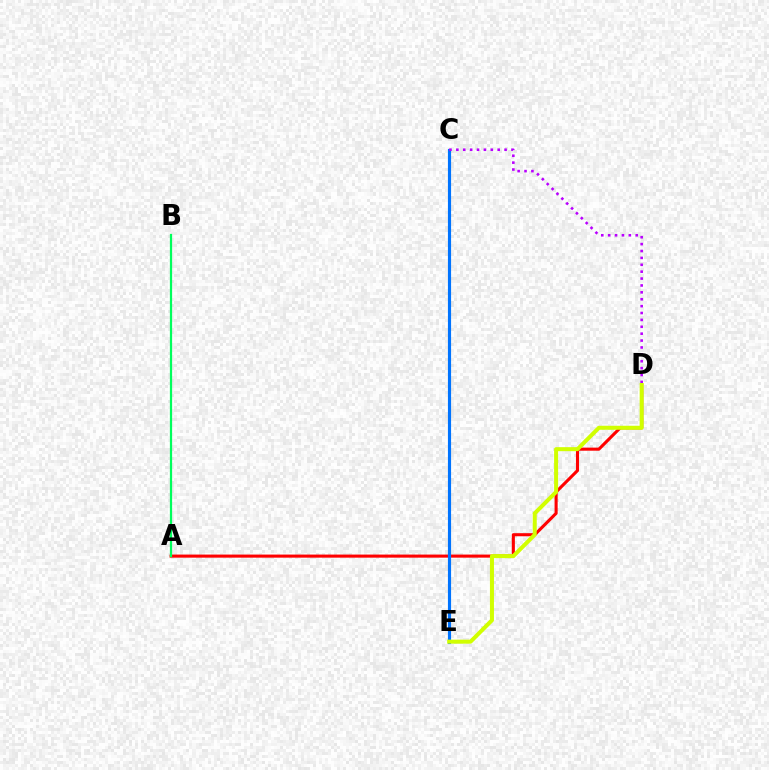{('A', 'D'): [{'color': '#ff0000', 'line_style': 'solid', 'thickness': 2.22}], ('A', 'B'): [{'color': '#00ff5c', 'line_style': 'solid', 'thickness': 1.61}], ('C', 'E'): [{'color': '#0074ff', 'line_style': 'solid', 'thickness': 2.26}], ('C', 'D'): [{'color': '#b900ff', 'line_style': 'dotted', 'thickness': 1.87}], ('D', 'E'): [{'color': '#d1ff00', 'line_style': 'solid', 'thickness': 2.89}]}